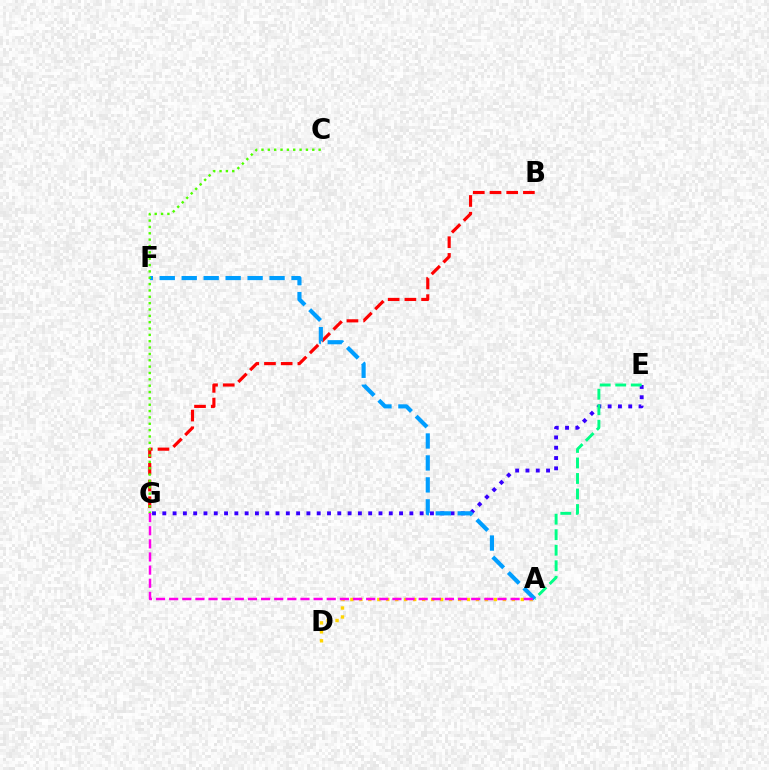{('E', 'G'): [{'color': '#3700ff', 'line_style': 'dotted', 'thickness': 2.8}], ('B', 'G'): [{'color': '#ff0000', 'line_style': 'dashed', 'thickness': 2.27}], ('A', 'D'): [{'color': '#ffd500', 'line_style': 'dotted', 'thickness': 2.44}], ('A', 'E'): [{'color': '#00ff86', 'line_style': 'dashed', 'thickness': 2.11}], ('A', 'F'): [{'color': '#009eff', 'line_style': 'dashed', 'thickness': 2.98}], ('C', 'G'): [{'color': '#4fff00', 'line_style': 'dotted', 'thickness': 1.73}], ('A', 'G'): [{'color': '#ff00ed', 'line_style': 'dashed', 'thickness': 1.78}]}